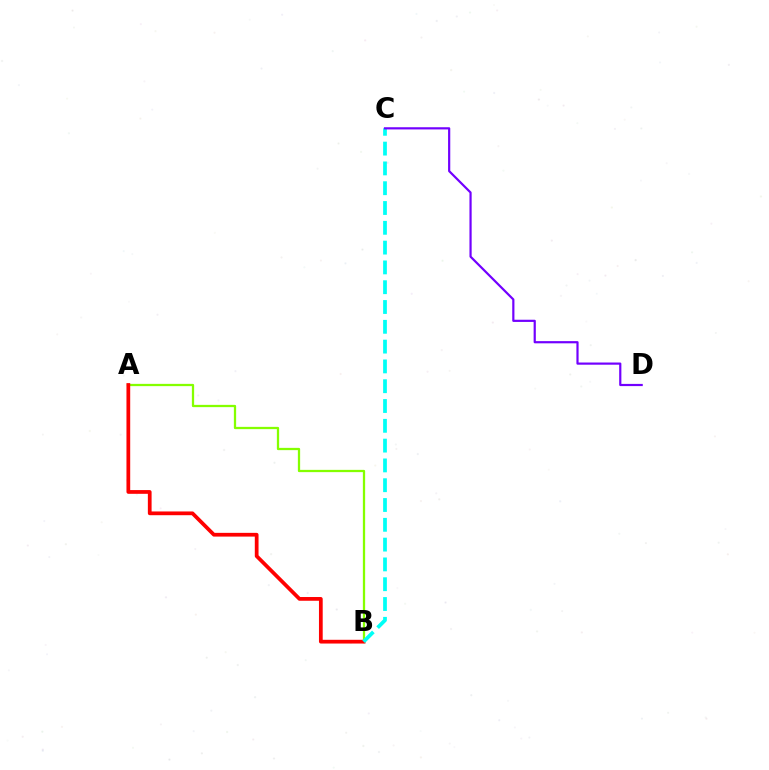{('A', 'B'): [{'color': '#84ff00', 'line_style': 'solid', 'thickness': 1.64}, {'color': '#ff0000', 'line_style': 'solid', 'thickness': 2.69}], ('B', 'C'): [{'color': '#00fff6', 'line_style': 'dashed', 'thickness': 2.69}], ('C', 'D'): [{'color': '#7200ff', 'line_style': 'solid', 'thickness': 1.58}]}